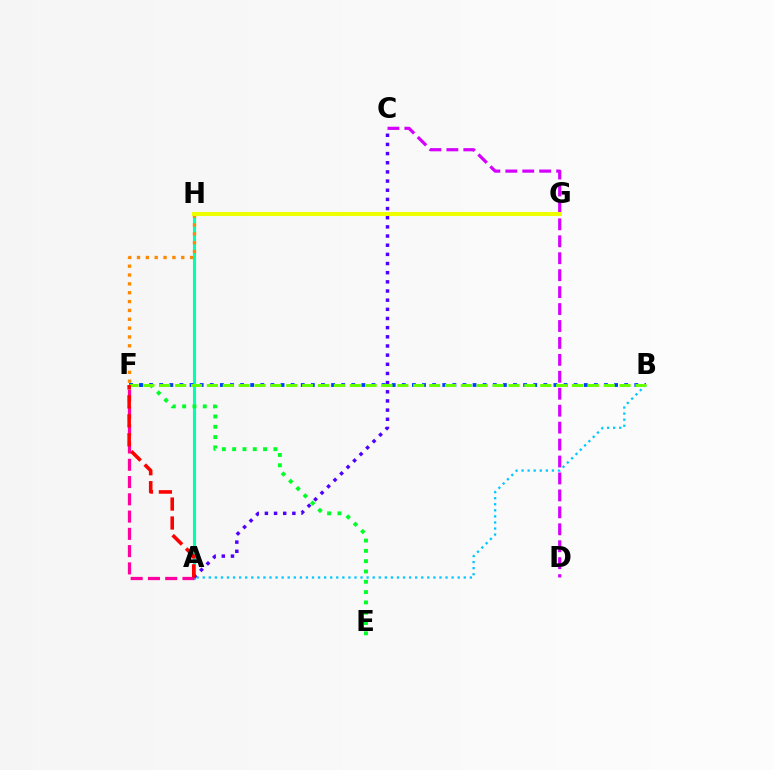{('A', 'H'): [{'color': '#00ffaf', 'line_style': 'solid', 'thickness': 2.24}], ('A', 'B'): [{'color': '#00c7ff', 'line_style': 'dotted', 'thickness': 1.65}], ('F', 'H'): [{'color': '#ff8800', 'line_style': 'dotted', 'thickness': 2.4}], ('A', 'C'): [{'color': '#4f00ff', 'line_style': 'dotted', 'thickness': 2.49}], ('C', 'D'): [{'color': '#d600ff', 'line_style': 'dashed', 'thickness': 2.3}], ('E', 'F'): [{'color': '#00ff27', 'line_style': 'dotted', 'thickness': 2.8}], ('G', 'H'): [{'color': '#eeff00', 'line_style': 'solid', 'thickness': 2.92}], ('B', 'F'): [{'color': '#003fff', 'line_style': 'dotted', 'thickness': 2.75}, {'color': '#66ff00', 'line_style': 'dashed', 'thickness': 2.16}], ('A', 'F'): [{'color': '#ff00a0', 'line_style': 'dashed', 'thickness': 2.35}, {'color': '#ff0000', 'line_style': 'dashed', 'thickness': 2.57}]}